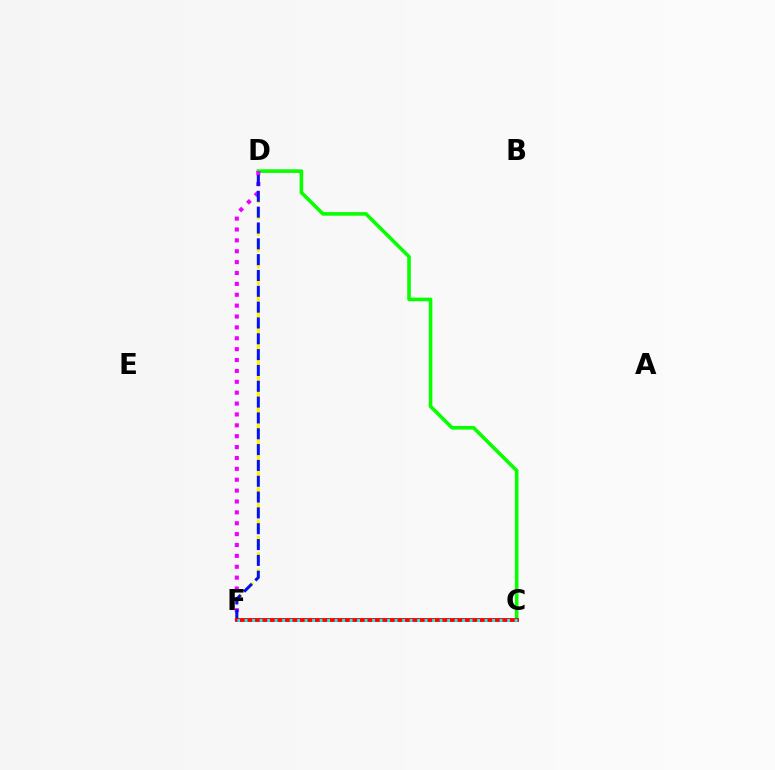{('C', 'D'): [{'color': '#08ff00', 'line_style': 'solid', 'thickness': 2.59}], ('D', 'F'): [{'color': '#fcf500', 'line_style': 'dashed', 'thickness': 2.23}, {'color': '#ee00ff', 'line_style': 'dotted', 'thickness': 2.96}, {'color': '#0010ff', 'line_style': 'dashed', 'thickness': 2.15}], ('C', 'F'): [{'color': '#ff0000', 'line_style': 'solid', 'thickness': 2.77}, {'color': '#00fff6', 'line_style': 'dotted', 'thickness': 2.04}]}